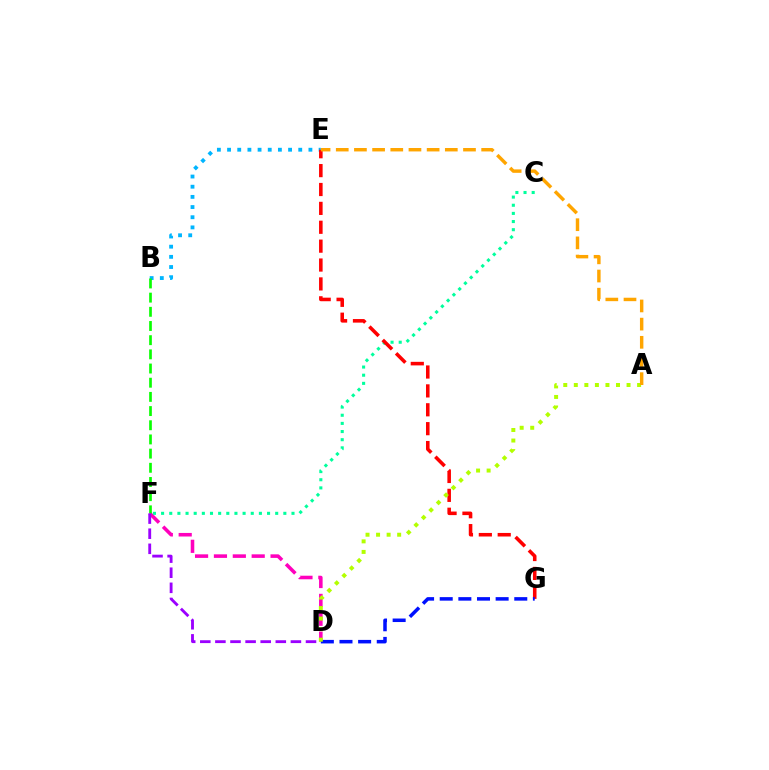{('D', 'F'): [{'color': '#ff00bd', 'line_style': 'dashed', 'thickness': 2.56}, {'color': '#9b00ff', 'line_style': 'dashed', 'thickness': 2.05}], ('B', 'E'): [{'color': '#00b5ff', 'line_style': 'dotted', 'thickness': 2.76}], ('C', 'F'): [{'color': '#00ff9d', 'line_style': 'dotted', 'thickness': 2.21}], ('E', 'G'): [{'color': '#ff0000', 'line_style': 'dashed', 'thickness': 2.57}], ('D', 'G'): [{'color': '#0010ff', 'line_style': 'dashed', 'thickness': 2.53}], ('B', 'F'): [{'color': '#08ff00', 'line_style': 'dashed', 'thickness': 1.93}], ('A', 'D'): [{'color': '#b3ff00', 'line_style': 'dotted', 'thickness': 2.87}], ('A', 'E'): [{'color': '#ffa500', 'line_style': 'dashed', 'thickness': 2.47}]}